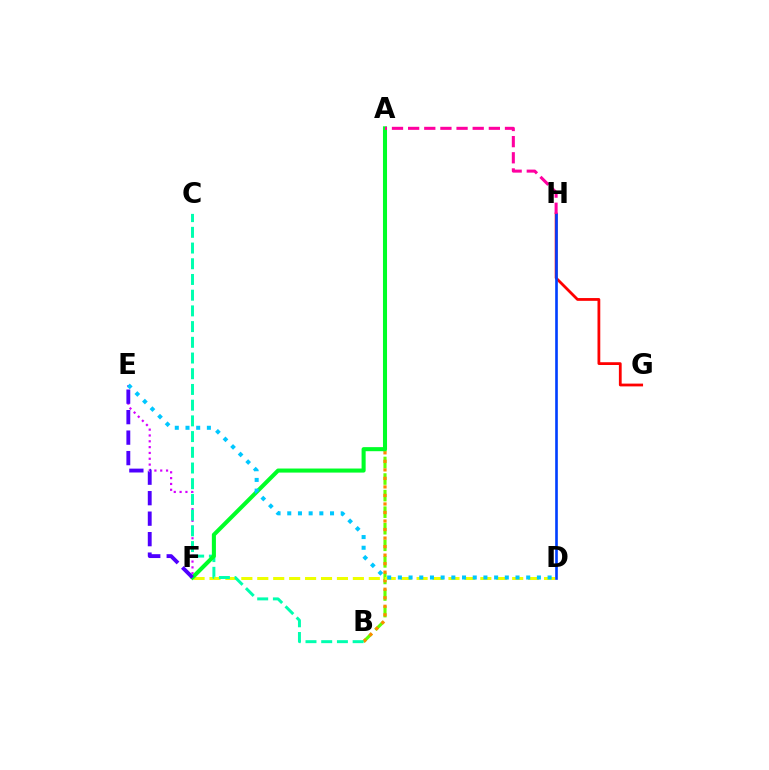{('G', 'H'): [{'color': '#ff0000', 'line_style': 'solid', 'thickness': 2.0}], ('A', 'B'): [{'color': '#66ff00', 'line_style': 'dashed', 'thickness': 2.25}, {'color': '#ff8800', 'line_style': 'dotted', 'thickness': 2.32}], ('E', 'F'): [{'color': '#d600ff', 'line_style': 'dotted', 'thickness': 1.58}, {'color': '#4f00ff', 'line_style': 'dashed', 'thickness': 2.78}], ('D', 'F'): [{'color': '#eeff00', 'line_style': 'dashed', 'thickness': 2.16}], ('B', 'C'): [{'color': '#00ffaf', 'line_style': 'dashed', 'thickness': 2.13}], ('A', 'F'): [{'color': '#00ff27', 'line_style': 'solid', 'thickness': 2.93}], ('D', 'H'): [{'color': '#003fff', 'line_style': 'solid', 'thickness': 1.9}], ('A', 'H'): [{'color': '#ff00a0', 'line_style': 'dashed', 'thickness': 2.19}], ('D', 'E'): [{'color': '#00c7ff', 'line_style': 'dotted', 'thickness': 2.91}]}